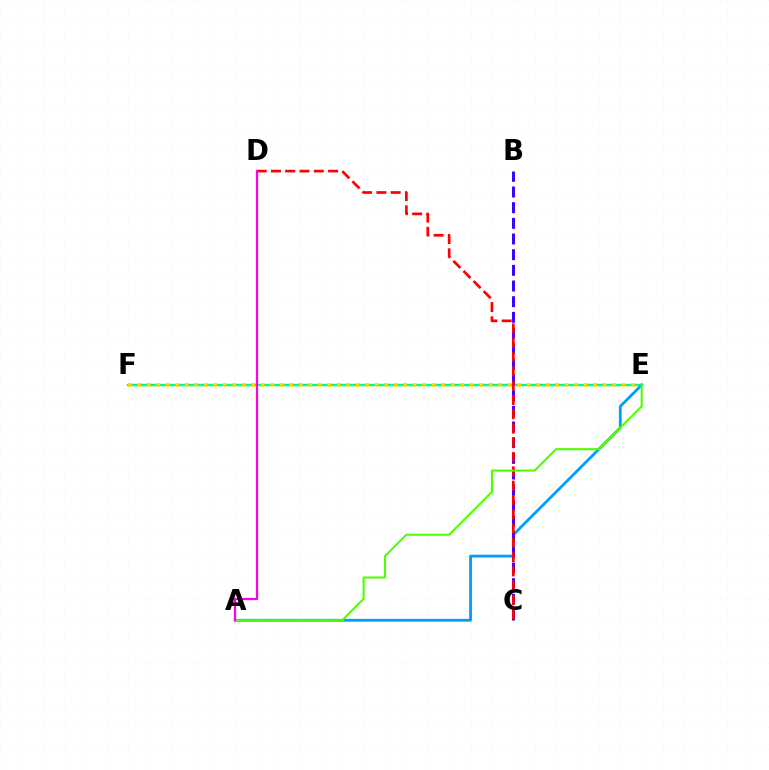{('E', 'F'): [{'color': '#00ff86', 'line_style': 'solid', 'thickness': 1.73}, {'color': '#ffd500', 'line_style': 'dotted', 'thickness': 2.58}], ('A', 'E'): [{'color': '#009eff', 'line_style': 'solid', 'thickness': 2.02}, {'color': '#4fff00', 'line_style': 'solid', 'thickness': 1.51}], ('B', 'C'): [{'color': '#3700ff', 'line_style': 'dashed', 'thickness': 2.13}], ('C', 'D'): [{'color': '#ff0000', 'line_style': 'dashed', 'thickness': 1.94}], ('A', 'D'): [{'color': '#ff00ed', 'line_style': 'solid', 'thickness': 1.62}]}